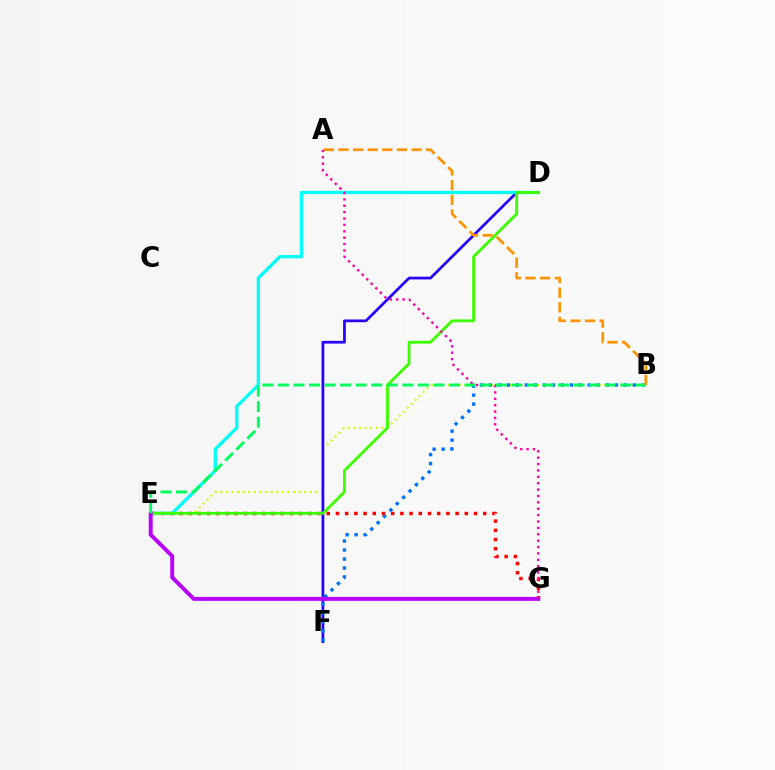{('B', 'E'): [{'color': '#d1ff00', 'line_style': 'dotted', 'thickness': 1.52}, {'color': '#00ff5c', 'line_style': 'dashed', 'thickness': 2.11}], ('D', 'F'): [{'color': '#2500ff', 'line_style': 'solid', 'thickness': 1.97}], ('B', 'F'): [{'color': '#0074ff', 'line_style': 'dotted', 'thickness': 2.44}], ('E', 'G'): [{'color': '#ff0000', 'line_style': 'dotted', 'thickness': 2.5}, {'color': '#b900ff', 'line_style': 'solid', 'thickness': 2.83}], ('D', 'E'): [{'color': '#00fff6', 'line_style': 'solid', 'thickness': 2.36}, {'color': '#3dff00', 'line_style': 'solid', 'thickness': 2.04}], ('A', 'G'): [{'color': '#ff00ac', 'line_style': 'dotted', 'thickness': 1.73}], ('A', 'B'): [{'color': '#ff9400', 'line_style': 'dashed', 'thickness': 1.99}]}